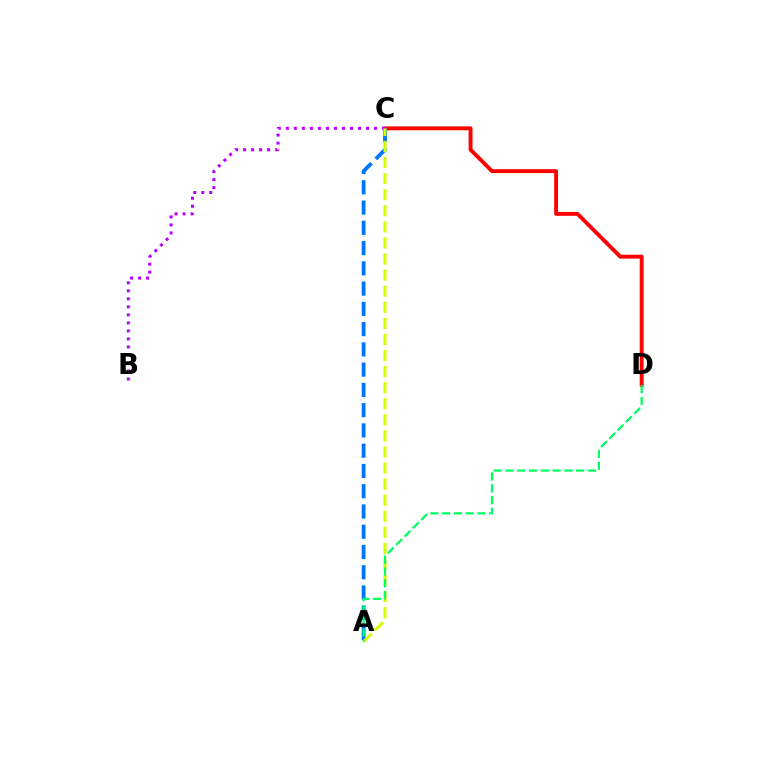{('C', 'D'): [{'color': '#ff0000', 'line_style': 'solid', 'thickness': 2.8}], ('A', 'C'): [{'color': '#0074ff', 'line_style': 'dashed', 'thickness': 2.75}, {'color': '#d1ff00', 'line_style': 'dashed', 'thickness': 2.18}], ('B', 'C'): [{'color': '#b900ff', 'line_style': 'dotted', 'thickness': 2.18}], ('A', 'D'): [{'color': '#00ff5c', 'line_style': 'dashed', 'thickness': 1.6}]}